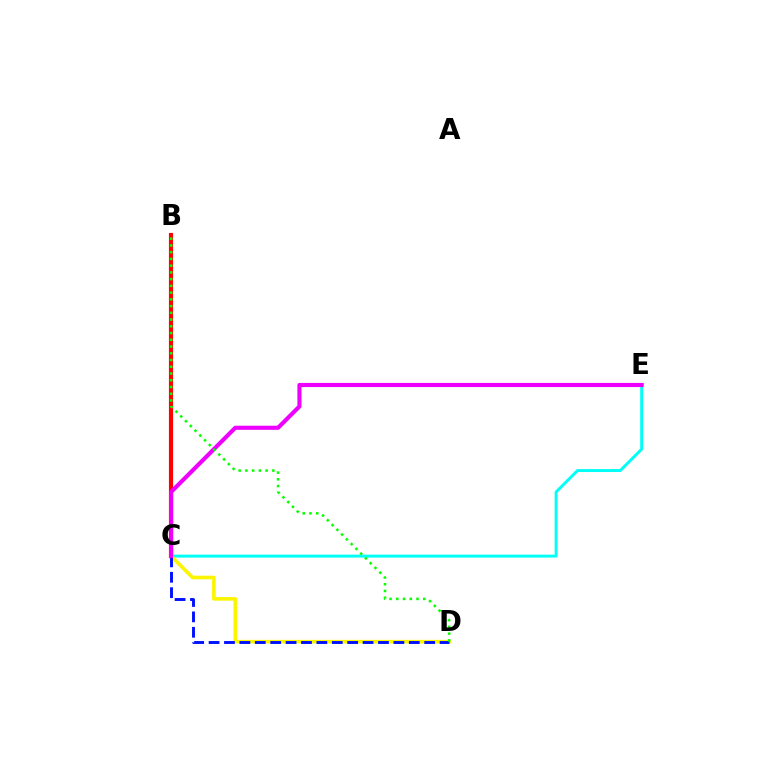{('B', 'C'): [{'color': '#ff0000', 'line_style': 'solid', 'thickness': 2.99}], ('C', 'E'): [{'color': '#00fff6', 'line_style': 'solid', 'thickness': 2.11}, {'color': '#ee00ff', 'line_style': 'solid', 'thickness': 2.97}], ('C', 'D'): [{'color': '#fcf500', 'line_style': 'solid', 'thickness': 2.59}, {'color': '#0010ff', 'line_style': 'dashed', 'thickness': 2.09}], ('B', 'D'): [{'color': '#08ff00', 'line_style': 'dotted', 'thickness': 1.83}]}